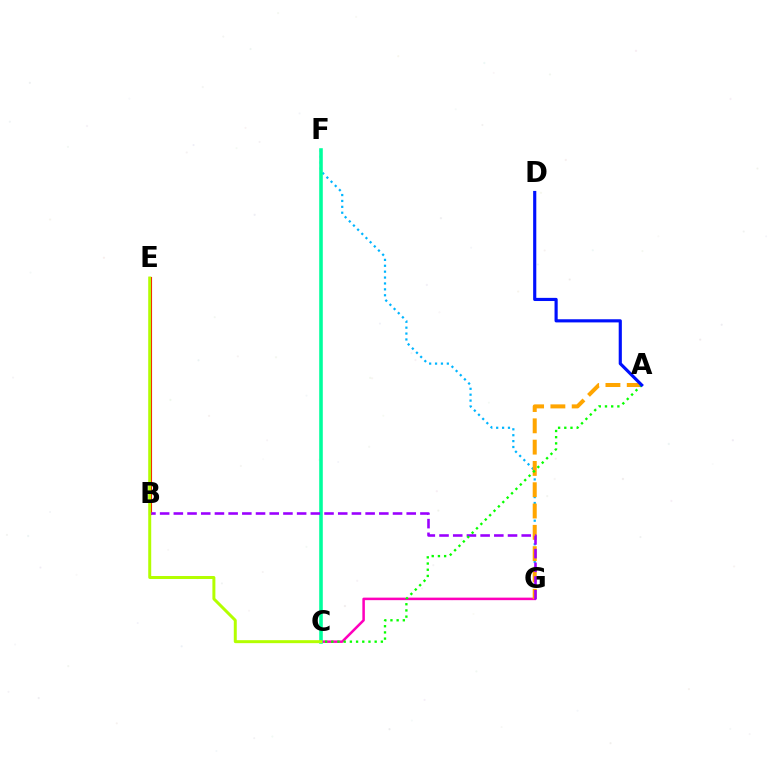{('F', 'G'): [{'color': '#00b5ff', 'line_style': 'dotted', 'thickness': 1.6}], ('C', 'G'): [{'color': '#ff00bd', 'line_style': 'solid', 'thickness': 1.82}], ('C', 'F'): [{'color': '#00ff9d', 'line_style': 'solid', 'thickness': 2.58}], ('B', 'E'): [{'color': '#ff0000', 'line_style': 'solid', 'thickness': 2.23}], ('A', 'G'): [{'color': '#ffa500', 'line_style': 'dashed', 'thickness': 2.89}], ('B', 'G'): [{'color': '#9b00ff', 'line_style': 'dashed', 'thickness': 1.86}], ('A', 'C'): [{'color': '#08ff00', 'line_style': 'dotted', 'thickness': 1.68}], ('A', 'D'): [{'color': '#0010ff', 'line_style': 'solid', 'thickness': 2.27}], ('C', 'E'): [{'color': '#b3ff00', 'line_style': 'solid', 'thickness': 2.14}]}